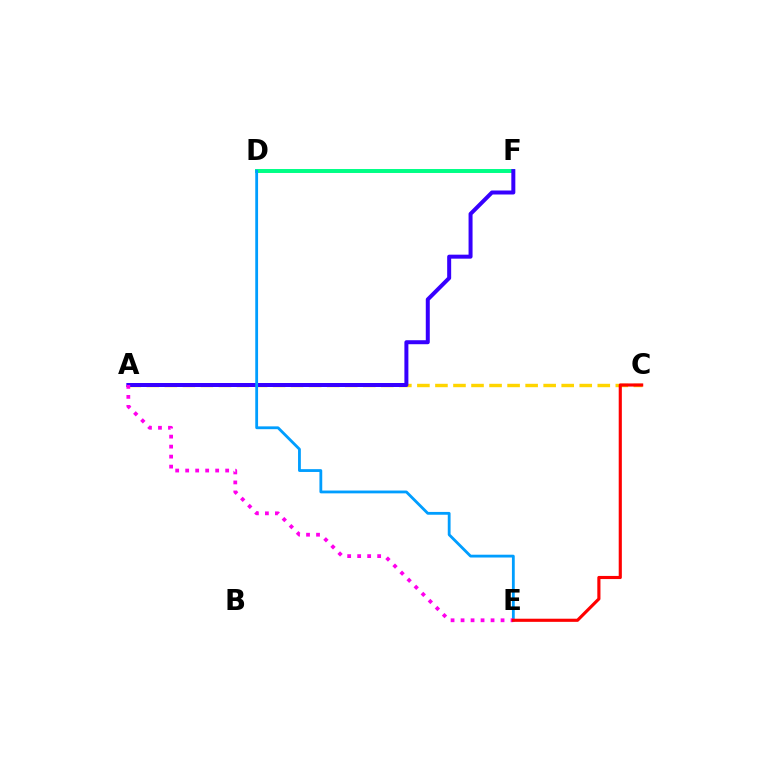{('D', 'F'): [{'color': '#4fff00', 'line_style': 'solid', 'thickness': 1.61}, {'color': '#00ff86', 'line_style': 'solid', 'thickness': 2.85}], ('A', 'C'): [{'color': '#ffd500', 'line_style': 'dashed', 'thickness': 2.45}], ('A', 'F'): [{'color': '#3700ff', 'line_style': 'solid', 'thickness': 2.87}], ('D', 'E'): [{'color': '#009eff', 'line_style': 'solid', 'thickness': 2.02}], ('A', 'E'): [{'color': '#ff00ed', 'line_style': 'dotted', 'thickness': 2.72}], ('C', 'E'): [{'color': '#ff0000', 'line_style': 'solid', 'thickness': 2.26}]}